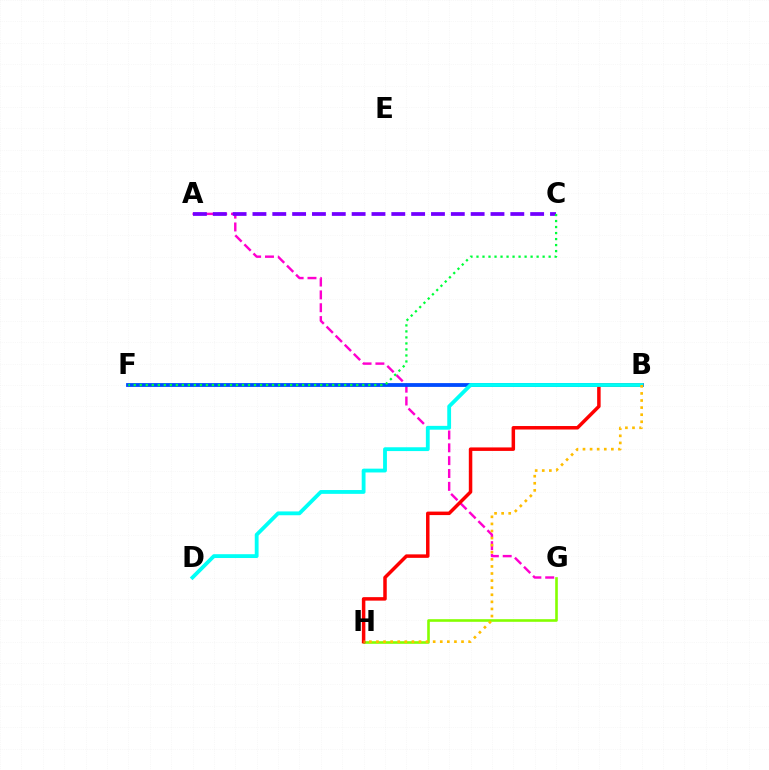{('A', 'G'): [{'color': '#ff00cf', 'line_style': 'dashed', 'thickness': 1.74}], ('G', 'H'): [{'color': '#84ff00', 'line_style': 'solid', 'thickness': 1.88}], ('B', 'F'): [{'color': '#004bff', 'line_style': 'solid', 'thickness': 2.74}], ('A', 'C'): [{'color': '#7200ff', 'line_style': 'dashed', 'thickness': 2.69}], ('B', 'H'): [{'color': '#ff0000', 'line_style': 'solid', 'thickness': 2.51}, {'color': '#ffbd00', 'line_style': 'dotted', 'thickness': 1.93}], ('C', 'F'): [{'color': '#00ff39', 'line_style': 'dotted', 'thickness': 1.63}], ('B', 'D'): [{'color': '#00fff6', 'line_style': 'solid', 'thickness': 2.75}]}